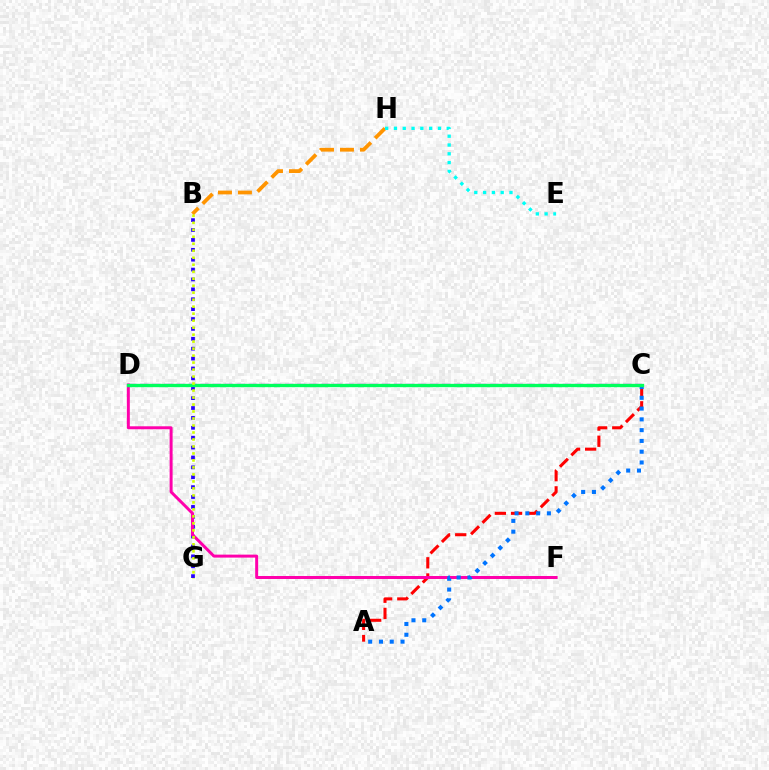{('B', 'H'): [{'color': '#ff9400', 'line_style': 'dashed', 'thickness': 2.71}], ('E', 'H'): [{'color': '#00fff6', 'line_style': 'dotted', 'thickness': 2.39}], ('A', 'C'): [{'color': '#ff0000', 'line_style': 'dashed', 'thickness': 2.2}, {'color': '#0074ff', 'line_style': 'dotted', 'thickness': 2.93}], ('B', 'G'): [{'color': '#2500ff', 'line_style': 'dotted', 'thickness': 2.69}, {'color': '#d1ff00', 'line_style': 'dotted', 'thickness': 1.9}], ('C', 'D'): [{'color': '#b900ff', 'line_style': 'dashed', 'thickness': 1.64}, {'color': '#3dff00', 'line_style': 'dashed', 'thickness': 2.05}, {'color': '#00ff5c', 'line_style': 'solid', 'thickness': 2.4}], ('D', 'F'): [{'color': '#ff00ac', 'line_style': 'solid', 'thickness': 2.14}]}